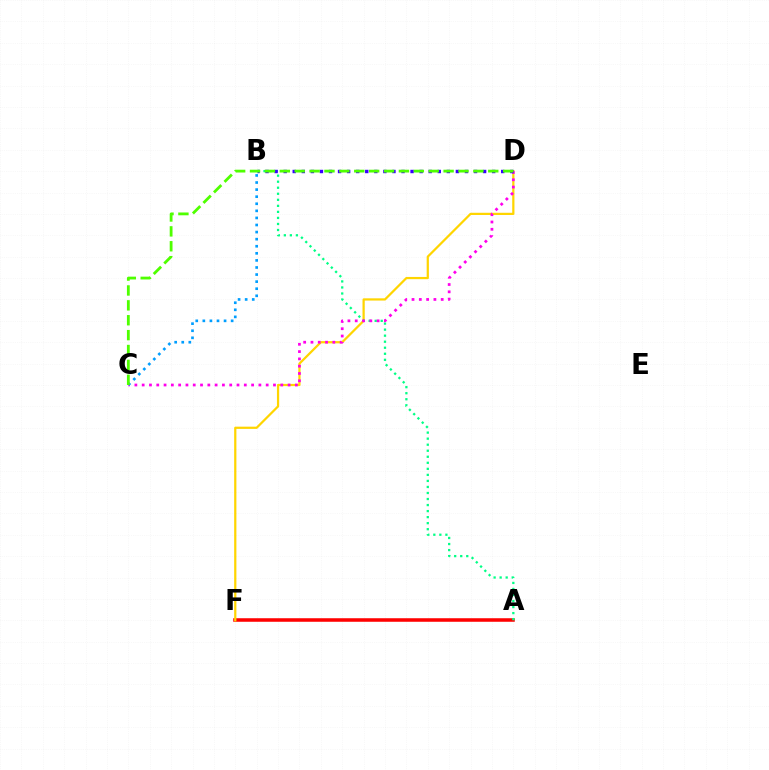{('A', 'F'): [{'color': '#ff0000', 'line_style': 'solid', 'thickness': 2.55}], ('D', 'F'): [{'color': '#ffd500', 'line_style': 'solid', 'thickness': 1.61}], ('A', 'B'): [{'color': '#00ff86', 'line_style': 'dotted', 'thickness': 1.64}], ('C', 'D'): [{'color': '#ff00ed', 'line_style': 'dotted', 'thickness': 1.98}, {'color': '#4fff00', 'line_style': 'dashed', 'thickness': 2.02}], ('B', 'D'): [{'color': '#3700ff', 'line_style': 'dotted', 'thickness': 2.46}], ('B', 'C'): [{'color': '#009eff', 'line_style': 'dotted', 'thickness': 1.92}]}